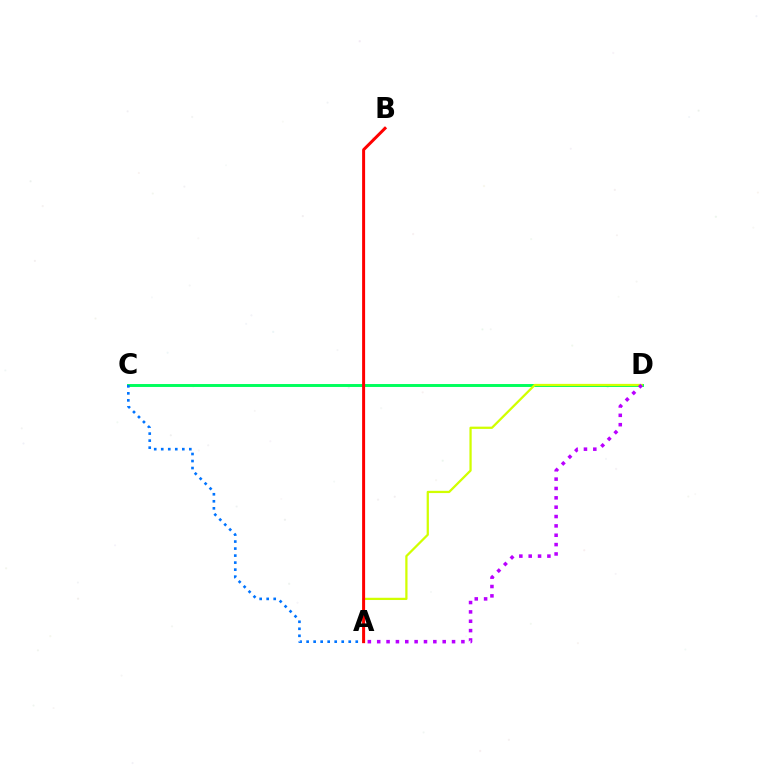{('C', 'D'): [{'color': '#00ff5c', 'line_style': 'solid', 'thickness': 2.12}], ('A', 'C'): [{'color': '#0074ff', 'line_style': 'dotted', 'thickness': 1.91}], ('A', 'D'): [{'color': '#d1ff00', 'line_style': 'solid', 'thickness': 1.63}, {'color': '#b900ff', 'line_style': 'dotted', 'thickness': 2.54}], ('A', 'B'): [{'color': '#ff0000', 'line_style': 'solid', 'thickness': 2.15}]}